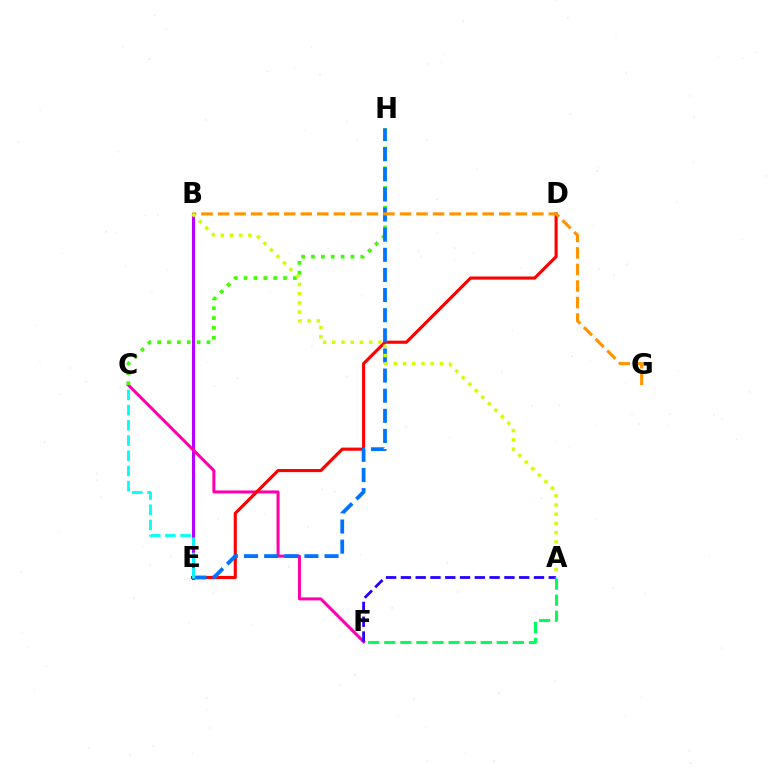{('B', 'E'): [{'color': '#b900ff', 'line_style': 'solid', 'thickness': 2.21}], ('C', 'F'): [{'color': '#ff00ac', 'line_style': 'solid', 'thickness': 2.17}], ('C', 'H'): [{'color': '#3dff00', 'line_style': 'dotted', 'thickness': 2.68}], ('D', 'E'): [{'color': '#ff0000', 'line_style': 'solid', 'thickness': 2.25}], ('E', 'H'): [{'color': '#0074ff', 'line_style': 'dashed', 'thickness': 2.73}], ('A', 'F'): [{'color': '#2500ff', 'line_style': 'dashed', 'thickness': 2.01}, {'color': '#00ff5c', 'line_style': 'dashed', 'thickness': 2.18}], ('B', 'G'): [{'color': '#ff9400', 'line_style': 'dashed', 'thickness': 2.25}], ('C', 'E'): [{'color': '#00fff6', 'line_style': 'dashed', 'thickness': 2.07}], ('A', 'B'): [{'color': '#d1ff00', 'line_style': 'dotted', 'thickness': 2.5}]}